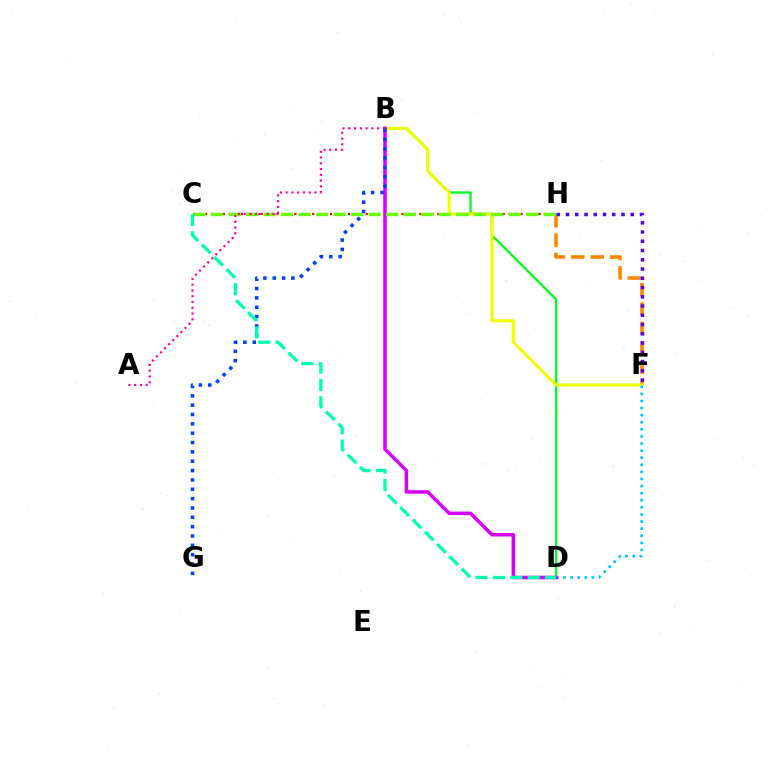{('C', 'H'): [{'color': '#ff0000', 'line_style': 'dotted', 'thickness': 1.62}, {'color': '#66ff00', 'line_style': 'dashed', 'thickness': 2.38}], ('F', 'H'): [{'color': '#ff8800', 'line_style': 'dashed', 'thickness': 2.63}, {'color': '#4f00ff', 'line_style': 'dotted', 'thickness': 2.51}], ('B', 'D'): [{'color': '#00ff27', 'line_style': 'solid', 'thickness': 1.66}, {'color': '#d600ff', 'line_style': 'solid', 'thickness': 2.53}], ('B', 'F'): [{'color': '#eeff00', 'line_style': 'solid', 'thickness': 2.18}], ('D', 'F'): [{'color': '#00c7ff', 'line_style': 'dotted', 'thickness': 1.93}], ('B', 'G'): [{'color': '#003fff', 'line_style': 'dotted', 'thickness': 2.54}], ('C', 'D'): [{'color': '#00ffaf', 'line_style': 'dashed', 'thickness': 2.36}], ('A', 'B'): [{'color': '#ff00a0', 'line_style': 'dotted', 'thickness': 1.57}]}